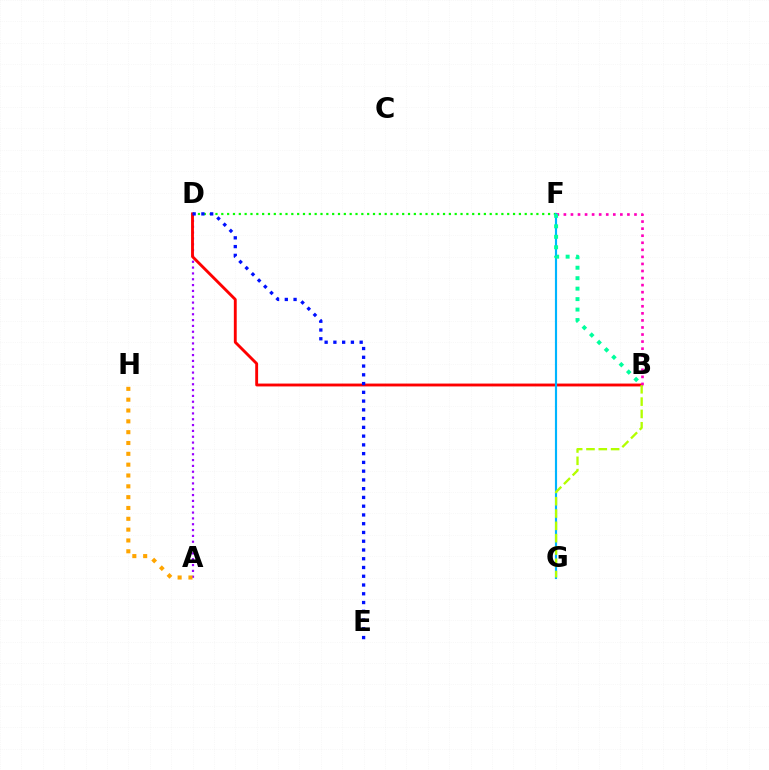{('A', 'D'): [{'color': '#9b00ff', 'line_style': 'dotted', 'thickness': 1.58}], ('D', 'F'): [{'color': '#08ff00', 'line_style': 'dotted', 'thickness': 1.59}], ('B', 'D'): [{'color': '#ff0000', 'line_style': 'solid', 'thickness': 2.07}], ('A', 'H'): [{'color': '#ffa500', 'line_style': 'dotted', 'thickness': 2.94}], ('F', 'G'): [{'color': '#00b5ff', 'line_style': 'solid', 'thickness': 1.55}], ('D', 'E'): [{'color': '#0010ff', 'line_style': 'dotted', 'thickness': 2.38}], ('B', 'G'): [{'color': '#b3ff00', 'line_style': 'dashed', 'thickness': 1.67}], ('B', 'F'): [{'color': '#ff00bd', 'line_style': 'dotted', 'thickness': 1.92}, {'color': '#00ff9d', 'line_style': 'dotted', 'thickness': 2.84}]}